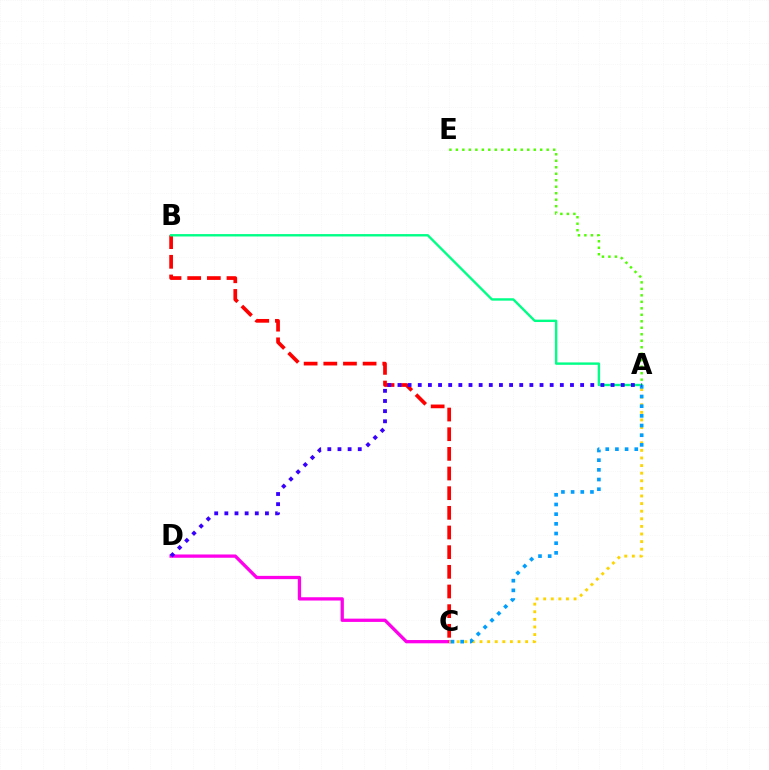{('C', 'D'): [{'color': '#ff00ed', 'line_style': 'solid', 'thickness': 2.36}], ('B', 'C'): [{'color': '#ff0000', 'line_style': 'dashed', 'thickness': 2.67}], ('A', 'C'): [{'color': '#ffd500', 'line_style': 'dotted', 'thickness': 2.07}, {'color': '#009eff', 'line_style': 'dotted', 'thickness': 2.63}], ('A', 'B'): [{'color': '#00ff86', 'line_style': 'solid', 'thickness': 1.72}], ('A', 'E'): [{'color': '#4fff00', 'line_style': 'dotted', 'thickness': 1.76}], ('A', 'D'): [{'color': '#3700ff', 'line_style': 'dotted', 'thickness': 2.76}]}